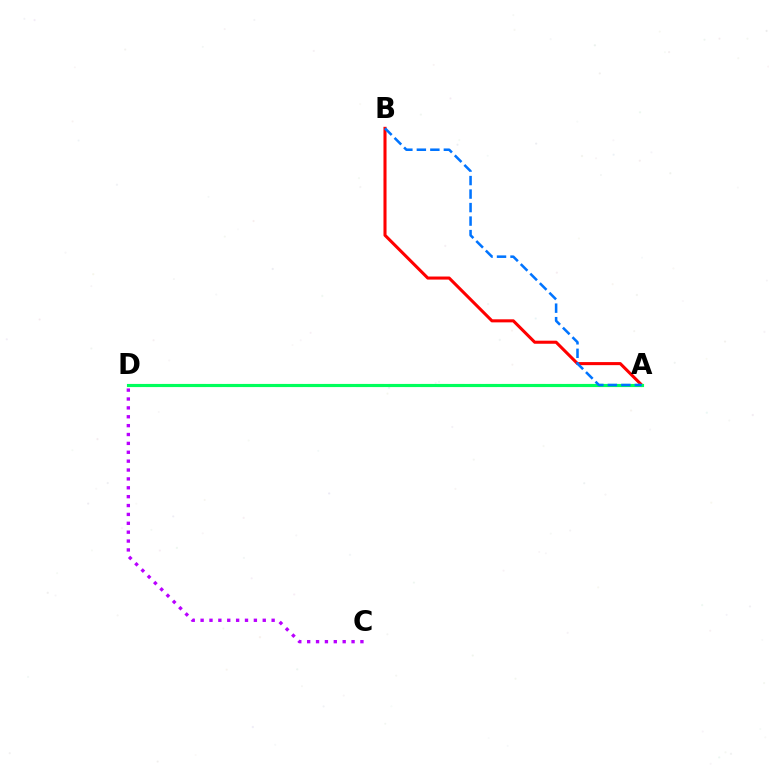{('A', 'B'): [{'color': '#ff0000', 'line_style': 'solid', 'thickness': 2.2}, {'color': '#0074ff', 'line_style': 'dashed', 'thickness': 1.83}], ('A', 'D'): [{'color': '#d1ff00', 'line_style': 'dashed', 'thickness': 2.2}, {'color': '#00ff5c', 'line_style': 'solid', 'thickness': 2.25}], ('C', 'D'): [{'color': '#b900ff', 'line_style': 'dotted', 'thickness': 2.41}]}